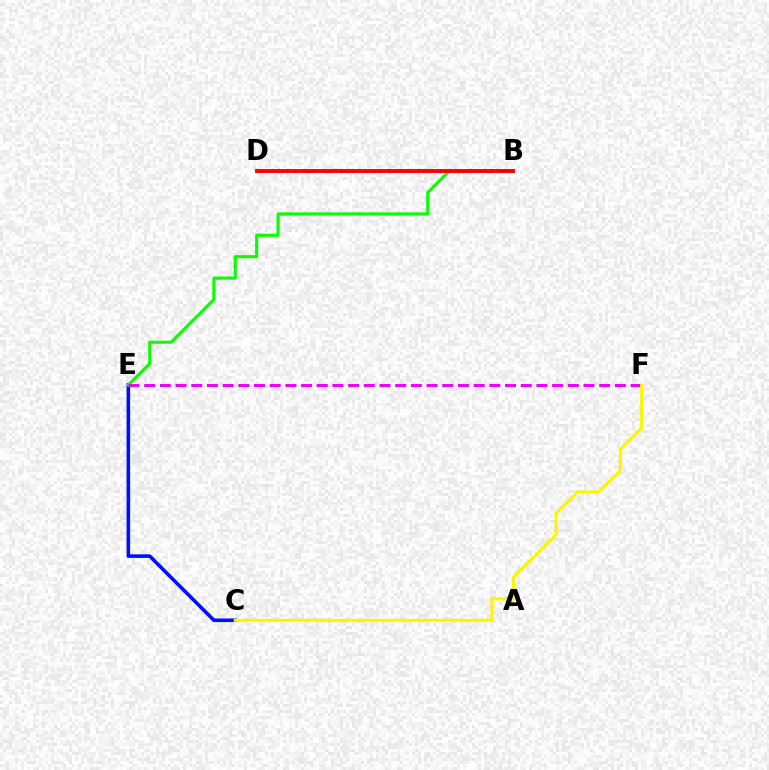{('C', 'E'): [{'color': '#0010ff', 'line_style': 'solid', 'thickness': 2.58}], ('B', 'E'): [{'color': '#08ff00', 'line_style': 'solid', 'thickness': 2.21}], ('B', 'D'): [{'color': '#00fff6', 'line_style': 'dashed', 'thickness': 2.22}, {'color': '#ff0000', 'line_style': 'solid', 'thickness': 2.82}], ('E', 'F'): [{'color': '#ee00ff', 'line_style': 'dashed', 'thickness': 2.13}], ('C', 'F'): [{'color': '#fcf500', 'line_style': 'solid', 'thickness': 2.22}]}